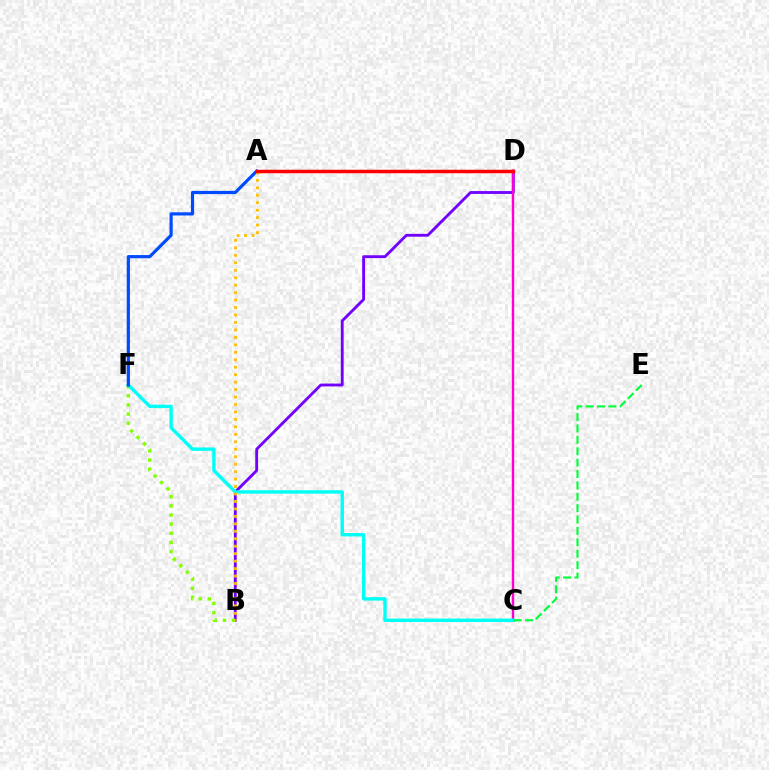{('B', 'D'): [{'color': '#7200ff', 'line_style': 'solid', 'thickness': 2.05}], ('B', 'F'): [{'color': '#84ff00', 'line_style': 'dotted', 'thickness': 2.48}], ('C', 'D'): [{'color': '#ff00cf', 'line_style': 'solid', 'thickness': 1.73}], ('C', 'F'): [{'color': '#00fff6', 'line_style': 'solid', 'thickness': 2.45}], ('A', 'F'): [{'color': '#004bff', 'line_style': 'solid', 'thickness': 2.3}], ('A', 'B'): [{'color': '#ffbd00', 'line_style': 'dotted', 'thickness': 2.03}], ('C', 'E'): [{'color': '#00ff39', 'line_style': 'dashed', 'thickness': 1.55}], ('A', 'D'): [{'color': '#ff0000', 'line_style': 'solid', 'thickness': 2.51}]}